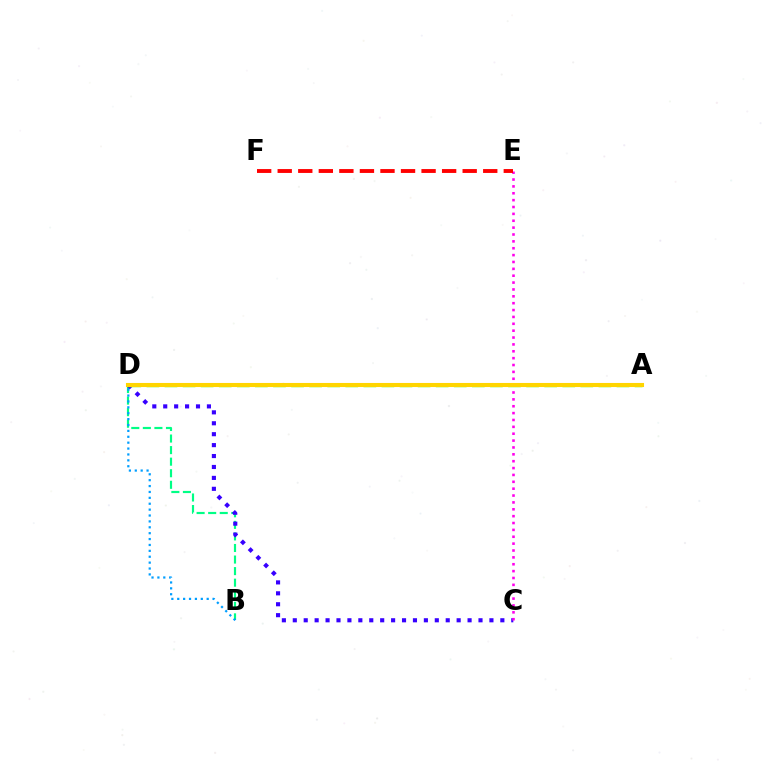{('B', 'D'): [{'color': '#00ff86', 'line_style': 'dashed', 'thickness': 1.57}, {'color': '#009eff', 'line_style': 'dotted', 'thickness': 1.6}], ('C', 'D'): [{'color': '#3700ff', 'line_style': 'dotted', 'thickness': 2.97}], ('C', 'E'): [{'color': '#ff00ed', 'line_style': 'dotted', 'thickness': 1.87}], ('A', 'D'): [{'color': '#4fff00', 'line_style': 'dashed', 'thickness': 2.46}, {'color': '#ffd500', 'line_style': 'solid', 'thickness': 2.94}], ('E', 'F'): [{'color': '#ff0000', 'line_style': 'dashed', 'thickness': 2.79}]}